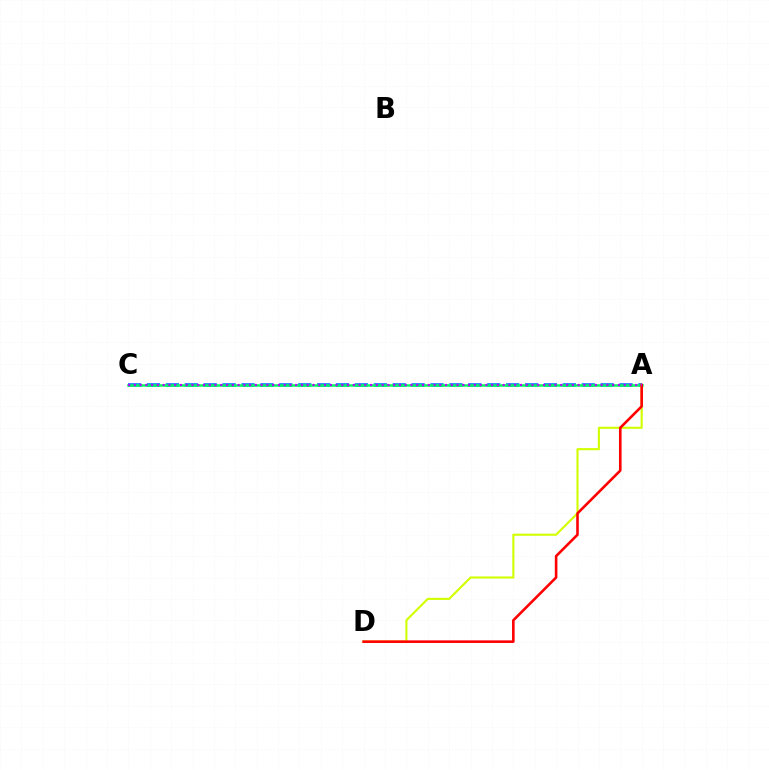{('A', 'C'): [{'color': '#0074ff', 'line_style': 'dashed', 'thickness': 2.57}, {'color': '#00ff5c', 'line_style': 'solid', 'thickness': 1.8}, {'color': '#b900ff', 'line_style': 'dotted', 'thickness': 1.57}], ('A', 'D'): [{'color': '#d1ff00', 'line_style': 'solid', 'thickness': 1.52}, {'color': '#ff0000', 'line_style': 'solid', 'thickness': 1.87}]}